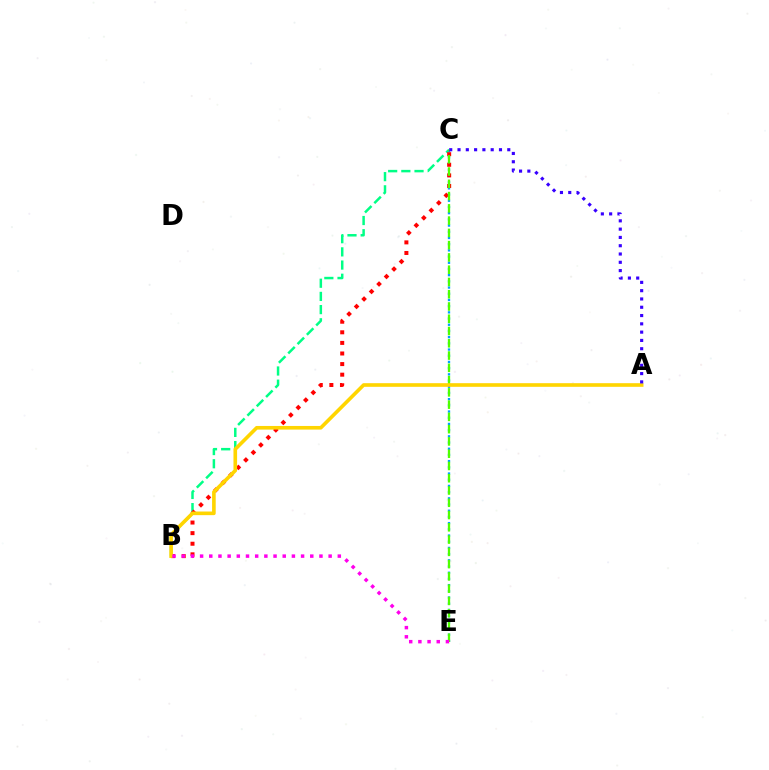{('B', 'C'): [{'color': '#00ff86', 'line_style': 'dashed', 'thickness': 1.79}, {'color': '#ff0000', 'line_style': 'dotted', 'thickness': 2.88}], ('C', 'E'): [{'color': '#009eff', 'line_style': 'dotted', 'thickness': 1.68}, {'color': '#4fff00', 'line_style': 'dashed', 'thickness': 1.67}], ('A', 'B'): [{'color': '#ffd500', 'line_style': 'solid', 'thickness': 2.61}], ('A', 'C'): [{'color': '#3700ff', 'line_style': 'dotted', 'thickness': 2.25}], ('B', 'E'): [{'color': '#ff00ed', 'line_style': 'dotted', 'thickness': 2.49}]}